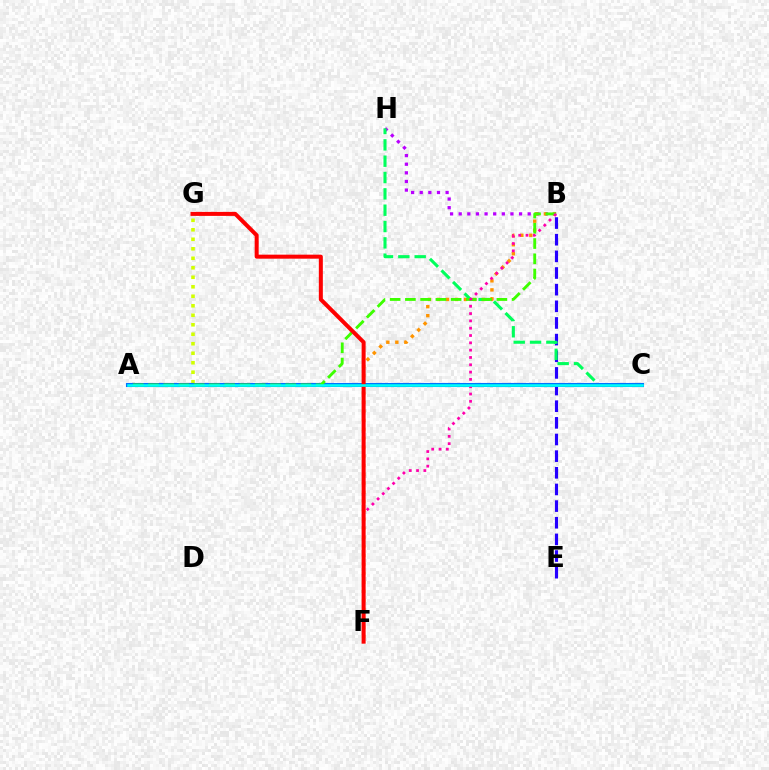{('B', 'H'): [{'color': '#b900ff', 'line_style': 'dotted', 'thickness': 2.34}], ('B', 'F'): [{'color': '#ff9400', 'line_style': 'dotted', 'thickness': 2.44}, {'color': '#ff00ac', 'line_style': 'dotted', 'thickness': 1.99}], ('B', 'E'): [{'color': '#2500ff', 'line_style': 'dashed', 'thickness': 2.26}], ('C', 'H'): [{'color': '#00ff5c', 'line_style': 'dashed', 'thickness': 2.22}], ('A', 'G'): [{'color': '#d1ff00', 'line_style': 'dotted', 'thickness': 2.58}], ('A', 'C'): [{'color': '#0074ff', 'line_style': 'solid', 'thickness': 2.95}, {'color': '#00fff6', 'line_style': 'solid', 'thickness': 1.84}], ('A', 'B'): [{'color': '#3dff00', 'line_style': 'dashed', 'thickness': 2.07}], ('F', 'G'): [{'color': '#ff0000', 'line_style': 'solid', 'thickness': 2.89}]}